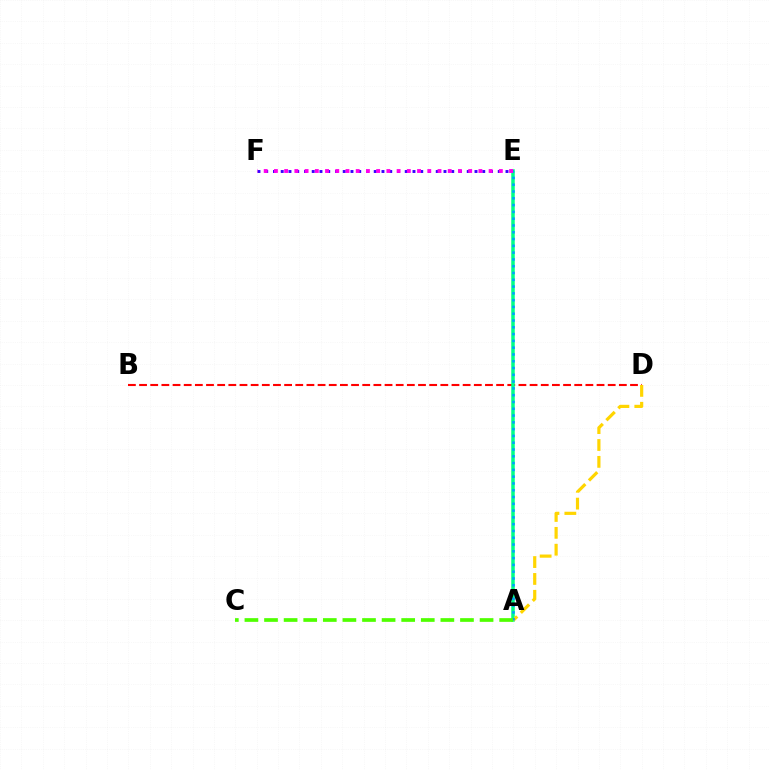{('B', 'D'): [{'color': '#ff0000', 'line_style': 'dashed', 'thickness': 1.52}], ('A', 'E'): [{'color': '#00ff86', 'line_style': 'solid', 'thickness': 2.53}, {'color': '#009eff', 'line_style': 'dotted', 'thickness': 1.84}], ('A', 'D'): [{'color': '#ffd500', 'line_style': 'dashed', 'thickness': 2.29}], ('E', 'F'): [{'color': '#3700ff', 'line_style': 'dotted', 'thickness': 2.11}, {'color': '#ff00ed', 'line_style': 'dotted', 'thickness': 2.78}], ('A', 'C'): [{'color': '#4fff00', 'line_style': 'dashed', 'thickness': 2.66}]}